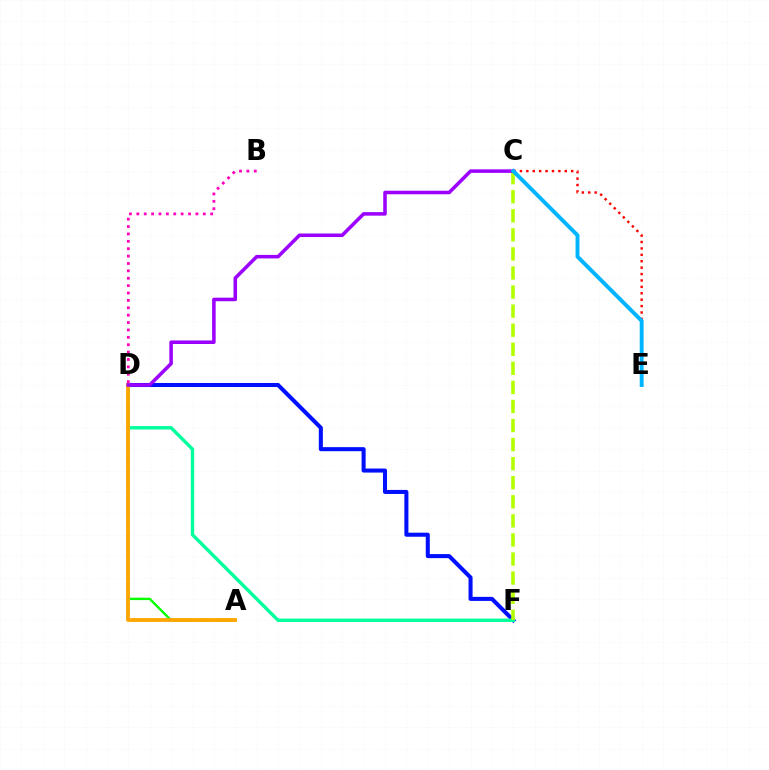{('A', 'D'): [{'color': '#08ff00', 'line_style': 'solid', 'thickness': 1.73}, {'color': '#ffa500', 'line_style': 'solid', 'thickness': 2.76}], ('D', 'F'): [{'color': '#0010ff', 'line_style': 'solid', 'thickness': 2.92}, {'color': '#00ff9d', 'line_style': 'solid', 'thickness': 2.43}], ('B', 'D'): [{'color': '#ff00bd', 'line_style': 'dotted', 'thickness': 2.01}], ('C', 'E'): [{'color': '#ff0000', 'line_style': 'dotted', 'thickness': 1.74}, {'color': '#00b5ff', 'line_style': 'solid', 'thickness': 2.82}], ('C', 'F'): [{'color': '#b3ff00', 'line_style': 'dashed', 'thickness': 2.59}], ('C', 'D'): [{'color': '#9b00ff', 'line_style': 'solid', 'thickness': 2.55}]}